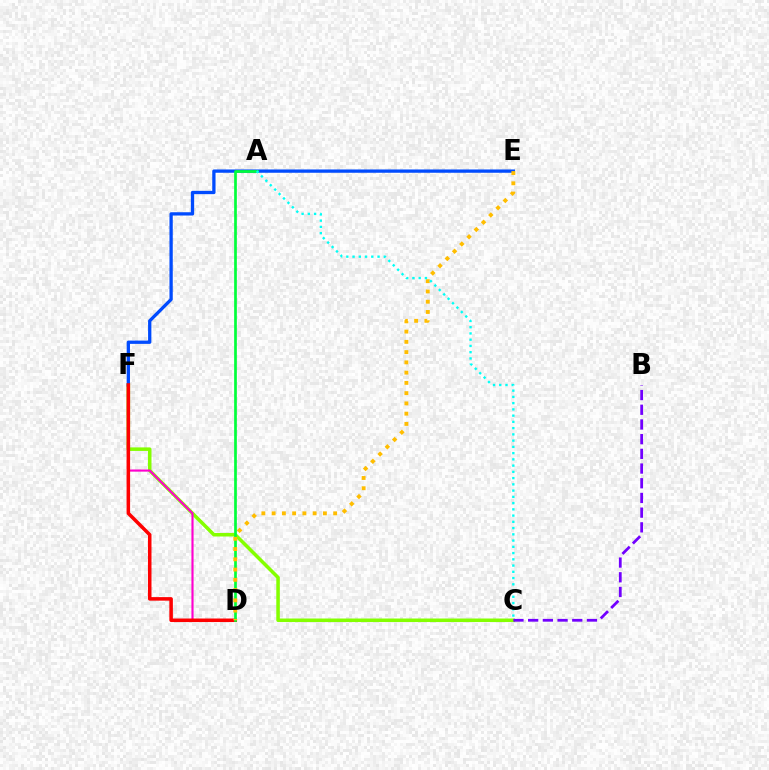{('C', 'F'): [{'color': '#84ff00', 'line_style': 'solid', 'thickness': 2.54}], ('E', 'F'): [{'color': '#004bff', 'line_style': 'solid', 'thickness': 2.37}], ('B', 'C'): [{'color': '#7200ff', 'line_style': 'dashed', 'thickness': 2.0}], ('D', 'F'): [{'color': '#ff00cf', 'line_style': 'solid', 'thickness': 1.54}, {'color': '#ff0000', 'line_style': 'solid', 'thickness': 2.55}], ('A', 'D'): [{'color': '#00ff39', 'line_style': 'solid', 'thickness': 1.94}], ('D', 'E'): [{'color': '#ffbd00', 'line_style': 'dotted', 'thickness': 2.79}], ('A', 'C'): [{'color': '#00fff6', 'line_style': 'dotted', 'thickness': 1.7}]}